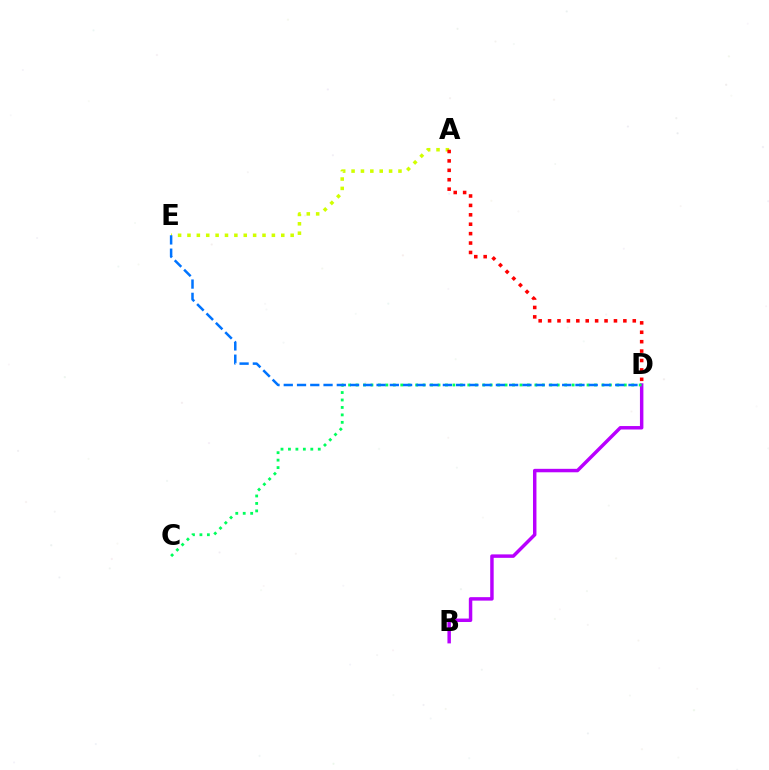{('B', 'D'): [{'color': '#b900ff', 'line_style': 'solid', 'thickness': 2.49}], ('C', 'D'): [{'color': '#00ff5c', 'line_style': 'dotted', 'thickness': 2.02}], ('A', 'E'): [{'color': '#d1ff00', 'line_style': 'dotted', 'thickness': 2.55}], ('D', 'E'): [{'color': '#0074ff', 'line_style': 'dashed', 'thickness': 1.8}], ('A', 'D'): [{'color': '#ff0000', 'line_style': 'dotted', 'thickness': 2.56}]}